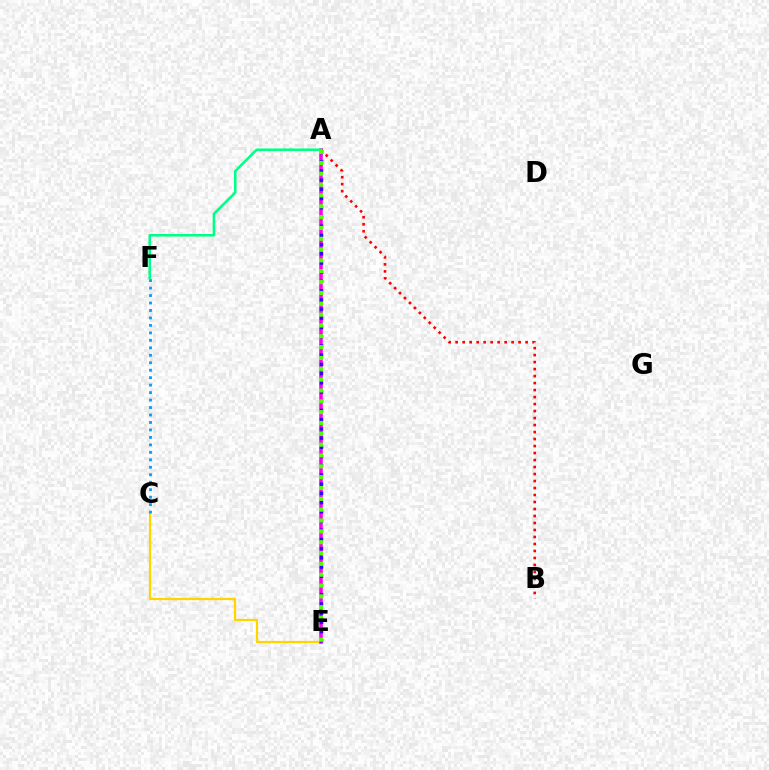{('C', 'E'): [{'color': '#ffd500', 'line_style': 'solid', 'thickness': 1.61}], ('C', 'F'): [{'color': '#009eff', 'line_style': 'dotted', 'thickness': 2.03}], ('A', 'E'): [{'color': '#ff00ed', 'line_style': 'solid', 'thickness': 2.56}, {'color': '#3700ff', 'line_style': 'dotted', 'thickness': 2.5}, {'color': '#4fff00', 'line_style': 'dotted', 'thickness': 2.94}], ('A', 'B'): [{'color': '#ff0000', 'line_style': 'dotted', 'thickness': 1.9}], ('A', 'F'): [{'color': '#00ff86', 'line_style': 'solid', 'thickness': 1.84}]}